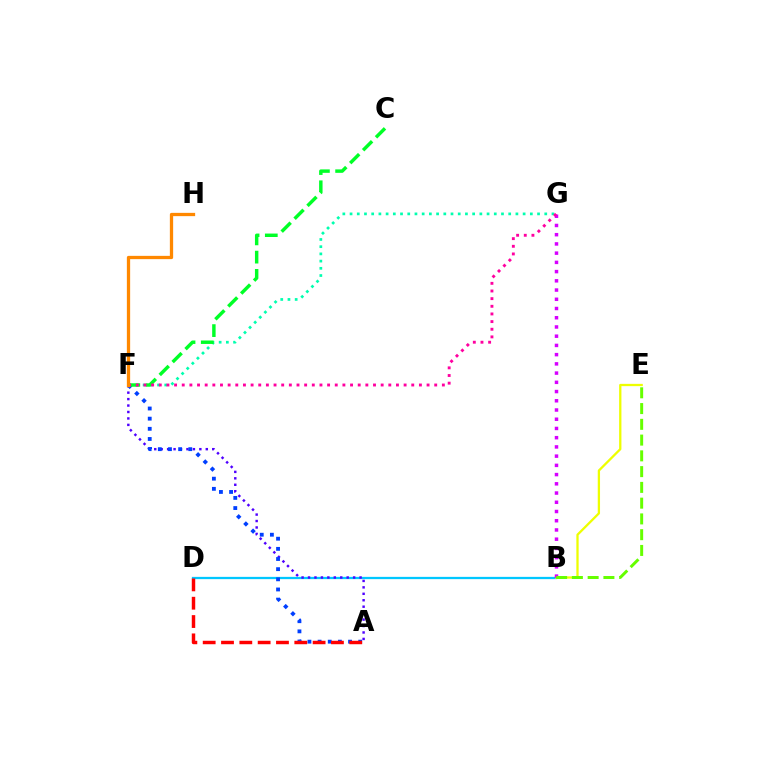{('B', 'D'): [{'color': '#00c7ff', 'line_style': 'solid', 'thickness': 1.63}], ('B', 'E'): [{'color': '#eeff00', 'line_style': 'solid', 'thickness': 1.65}, {'color': '#66ff00', 'line_style': 'dashed', 'thickness': 2.14}], ('A', 'F'): [{'color': '#4f00ff', 'line_style': 'dotted', 'thickness': 1.75}, {'color': '#003fff', 'line_style': 'dotted', 'thickness': 2.76}], ('B', 'G'): [{'color': '#d600ff', 'line_style': 'dotted', 'thickness': 2.51}], ('F', 'G'): [{'color': '#00ffaf', 'line_style': 'dotted', 'thickness': 1.96}, {'color': '#ff00a0', 'line_style': 'dotted', 'thickness': 2.08}], ('A', 'D'): [{'color': '#ff0000', 'line_style': 'dashed', 'thickness': 2.49}], ('C', 'F'): [{'color': '#00ff27', 'line_style': 'dashed', 'thickness': 2.48}], ('F', 'H'): [{'color': '#ff8800', 'line_style': 'solid', 'thickness': 2.37}]}